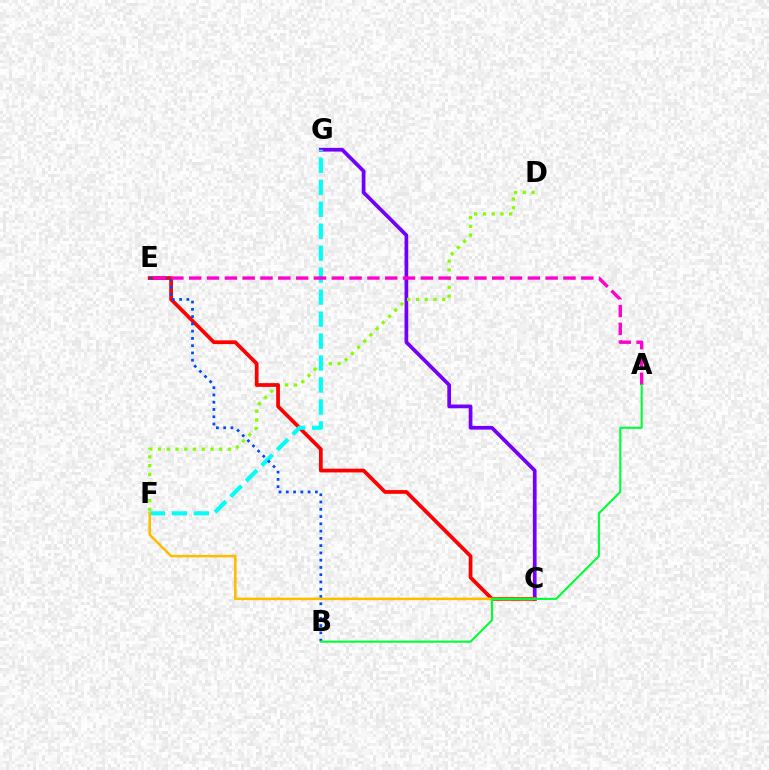{('C', 'G'): [{'color': '#7200ff', 'line_style': 'solid', 'thickness': 2.67}], ('D', 'F'): [{'color': '#84ff00', 'line_style': 'dotted', 'thickness': 2.38}], ('C', 'E'): [{'color': '#ff0000', 'line_style': 'solid', 'thickness': 2.69}], ('F', 'G'): [{'color': '#00fff6', 'line_style': 'dashed', 'thickness': 2.98}], ('B', 'E'): [{'color': '#004bff', 'line_style': 'dotted', 'thickness': 1.97}], ('A', 'E'): [{'color': '#ff00cf', 'line_style': 'dashed', 'thickness': 2.42}], ('C', 'F'): [{'color': '#ffbd00', 'line_style': 'solid', 'thickness': 1.84}], ('A', 'B'): [{'color': '#00ff39', 'line_style': 'solid', 'thickness': 1.51}]}